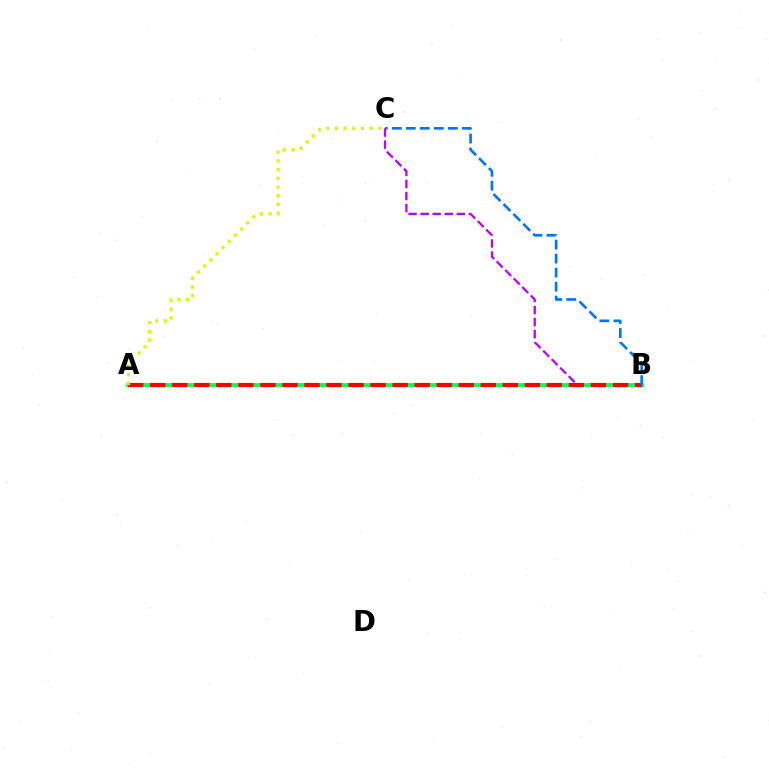{('B', 'C'): [{'color': '#b900ff', 'line_style': 'dashed', 'thickness': 1.64}, {'color': '#0074ff', 'line_style': 'dashed', 'thickness': 1.9}], ('A', 'B'): [{'color': '#00ff5c', 'line_style': 'solid', 'thickness': 2.76}, {'color': '#ff0000', 'line_style': 'dashed', 'thickness': 2.99}], ('A', 'C'): [{'color': '#d1ff00', 'line_style': 'dotted', 'thickness': 2.37}]}